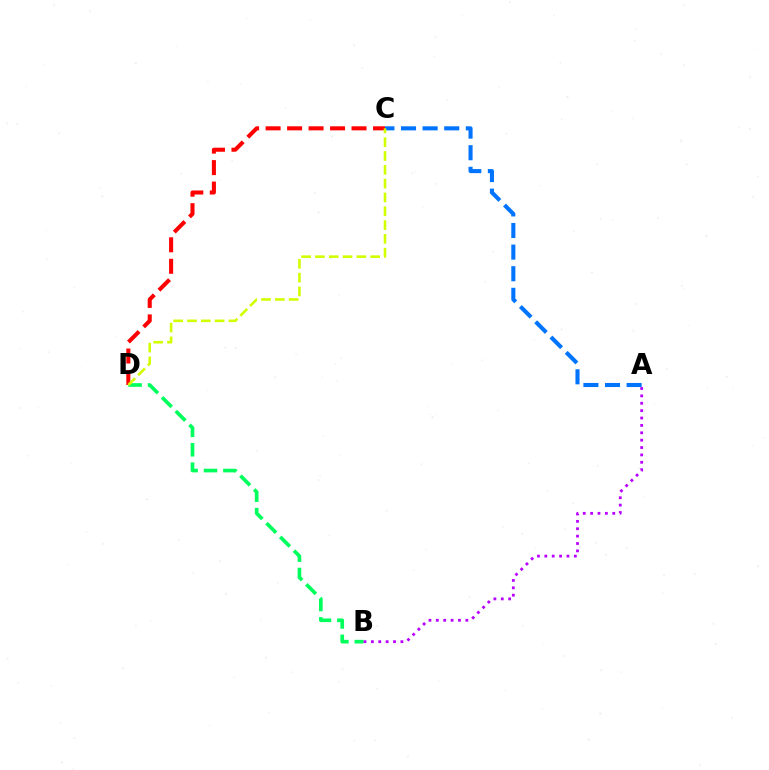{('B', 'D'): [{'color': '#00ff5c', 'line_style': 'dashed', 'thickness': 2.64}], ('C', 'D'): [{'color': '#ff0000', 'line_style': 'dashed', 'thickness': 2.92}, {'color': '#d1ff00', 'line_style': 'dashed', 'thickness': 1.88}], ('A', 'B'): [{'color': '#b900ff', 'line_style': 'dotted', 'thickness': 2.01}], ('A', 'C'): [{'color': '#0074ff', 'line_style': 'dashed', 'thickness': 2.94}]}